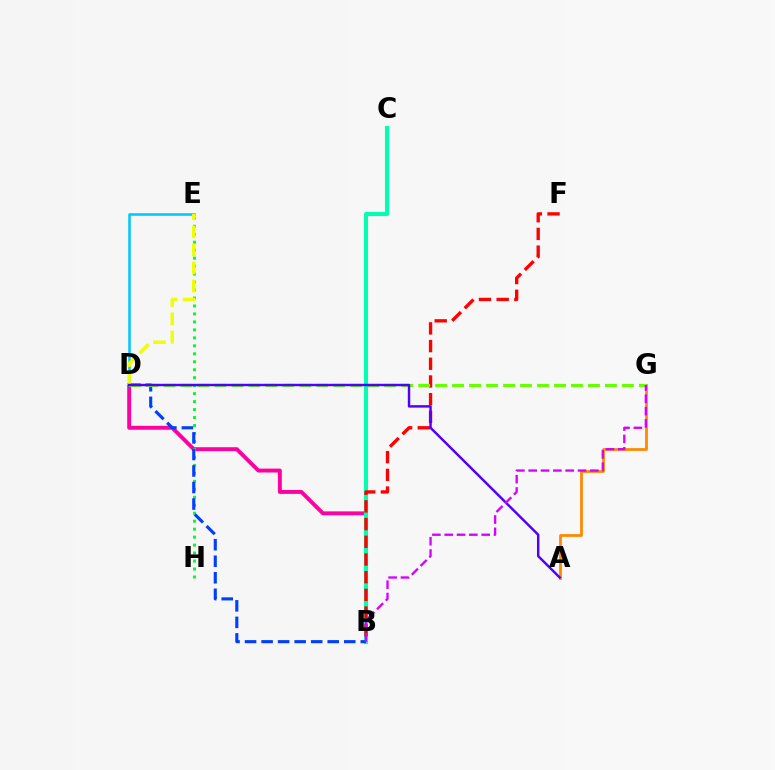{('B', 'D'): [{'color': '#ff00a0', 'line_style': 'solid', 'thickness': 2.82}, {'color': '#003fff', 'line_style': 'dashed', 'thickness': 2.25}], ('A', 'G'): [{'color': '#ff8800', 'line_style': 'solid', 'thickness': 1.98}], ('B', 'C'): [{'color': '#00ffaf', 'line_style': 'solid', 'thickness': 2.94}], ('E', 'H'): [{'color': '#00ff27', 'line_style': 'dotted', 'thickness': 2.17}], ('D', 'E'): [{'color': '#00c7ff', 'line_style': 'solid', 'thickness': 1.82}, {'color': '#eeff00', 'line_style': 'dashed', 'thickness': 2.46}], ('B', 'F'): [{'color': '#ff0000', 'line_style': 'dashed', 'thickness': 2.4}], ('D', 'G'): [{'color': '#66ff00', 'line_style': 'dashed', 'thickness': 2.31}], ('A', 'D'): [{'color': '#4f00ff', 'line_style': 'solid', 'thickness': 1.76}], ('B', 'G'): [{'color': '#d600ff', 'line_style': 'dashed', 'thickness': 1.67}]}